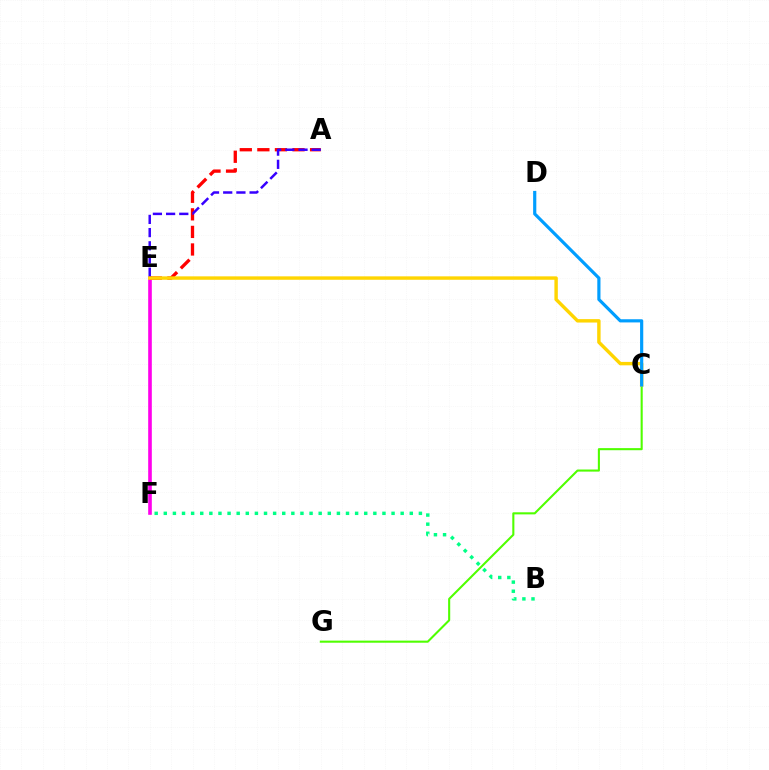{('E', 'F'): [{'color': '#ff00ed', 'line_style': 'solid', 'thickness': 2.61}], ('C', 'G'): [{'color': '#4fff00', 'line_style': 'solid', 'thickness': 1.5}], ('A', 'E'): [{'color': '#ff0000', 'line_style': 'dashed', 'thickness': 2.39}, {'color': '#3700ff', 'line_style': 'dashed', 'thickness': 1.79}], ('B', 'F'): [{'color': '#00ff86', 'line_style': 'dotted', 'thickness': 2.48}], ('C', 'E'): [{'color': '#ffd500', 'line_style': 'solid', 'thickness': 2.46}], ('C', 'D'): [{'color': '#009eff', 'line_style': 'solid', 'thickness': 2.29}]}